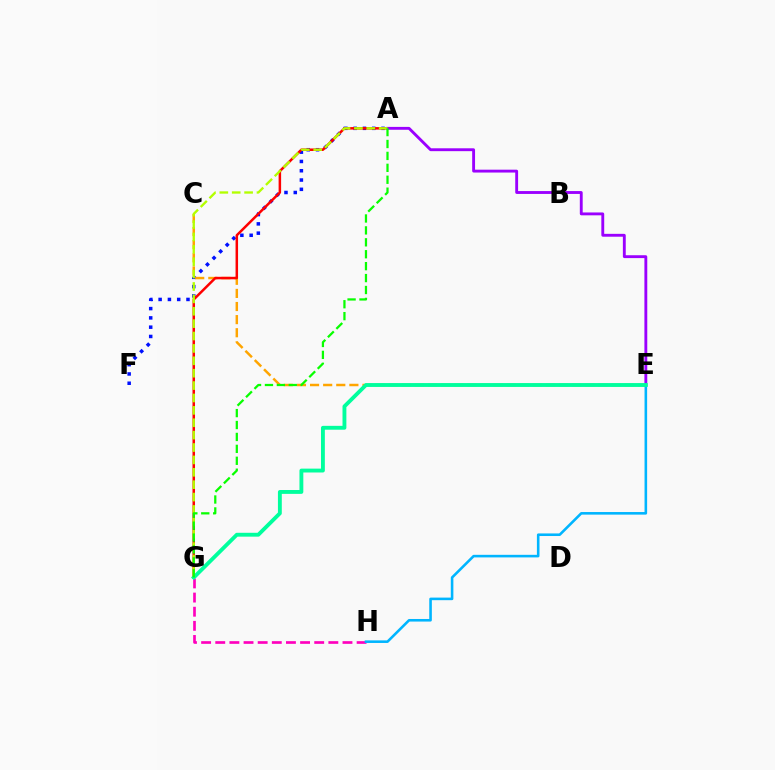{('A', 'F'): [{'color': '#0010ff', 'line_style': 'dotted', 'thickness': 2.52}], ('G', 'H'): [{'color': '#ff00bd', 'line_style': 'dashed', 'thickness': 1.92}], ('C', 'E'): [{'color': '#ffa500', 'line_style': 'dashed', 'thickness': 1.78}], ('A', 'G'): [{'color': '#ff0000', 'line_style': 'solid', 'thickness': 1.8}, {'color': '#b3ff00', 'line_style': 'dashed', 'thickness': 1.68}, {'color': '#08ff00', 'line_style': 'dashed', 'thickness': 1.62}], ('A', 'E'): [{'color': '#9b00ff', 'line_style': 'solid', 'thickness': 2.06}], ('E', 'H'): [{'color': '#00b5ff', 'line_style': 'solid', 'thickness': 1.86}], ('E', 'G'): [{'color': '#00ff9d', 'line_style': 'solid', 'thickness': 2.78}]}